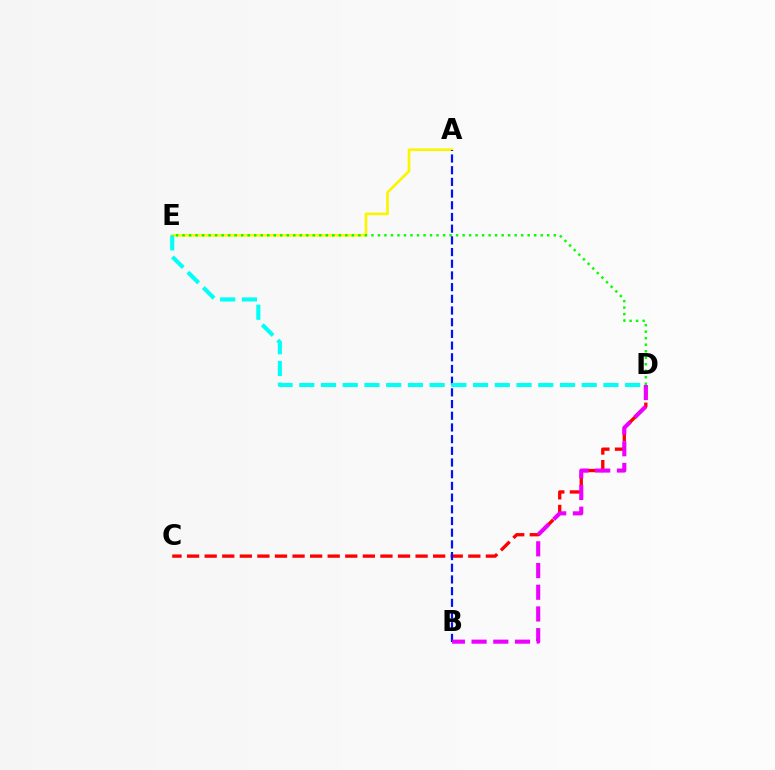{('A', 'E'): [{'color': '#fcf500', 'line_style': 'solid', 'thickness': 1.92}], ('C', 'D'): [{'color': '#ff0000', 'line_style': 'dashed', 'thickness': 2.39}], ('D', 'E'): [{'color': '#08ff00', 'line_style': 'dotted', 'thickness': 1.77}, {'color': '#00fff6', 'line_style': 'dashed', 'thickness': 2.95}], ('A', 'B'): [{'color': '#0010ff', 'line_style': 'dashed', 'thickness': 1.59}], ('B', 'D'): [{'color': '#ee00ff', 'line_style': 'dashed', 'thickness': 2.95}]}